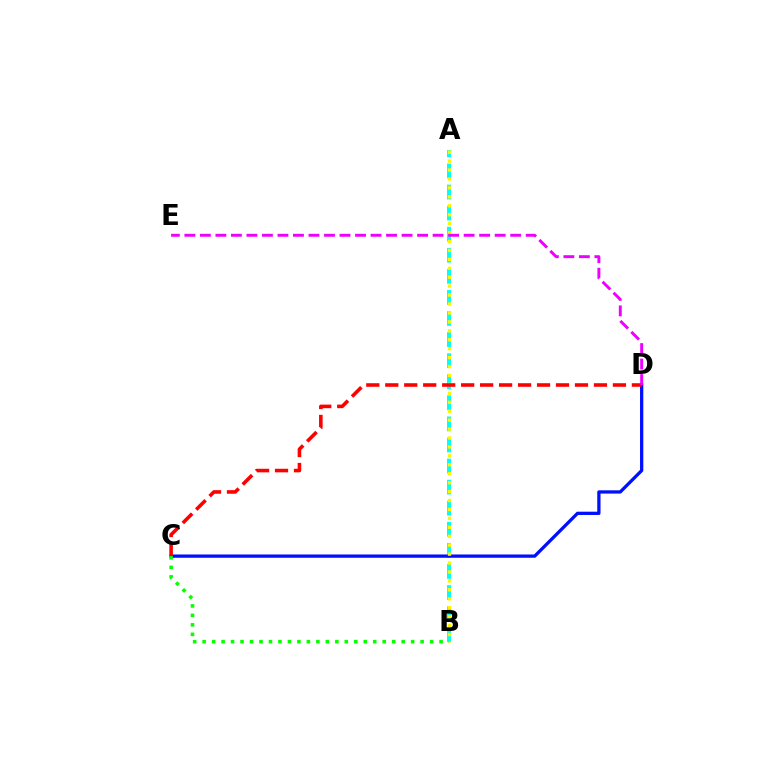{('A', 'B'): [{'color': '#00fff6', 'line_style': 'dashed', 'thickness': 2.86}, {'color': '#fcf500', 'line_style': 'dotted', 'thickness': 2.43}], ('C', 'D'): [{'color': '#0010ff', 'line_style': 'solid', 'thickness': 2.36}, {'color': '#ff0000', 'line_style': 'dashed', 'thickness': 2.58}], ('B', 'C'): [{'color': '#08ff00', 'line_style': 'dotted', 'thickness': 2.58}], ('D', 'E'): [{'color': '#ee00ff', 'line_style': 'dashed', 'thickness': 2.11}]}